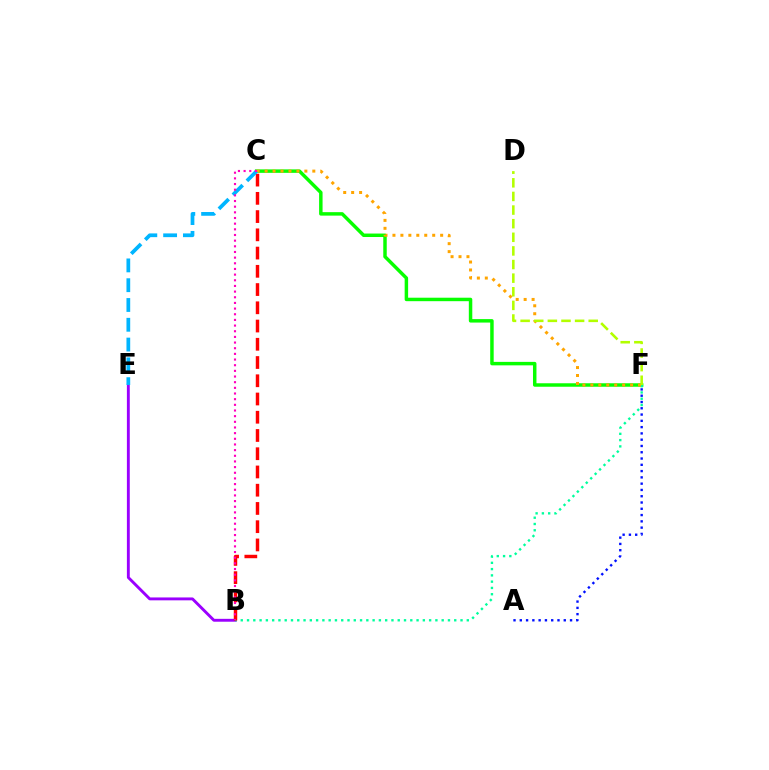{('B', 'E'): [{'color': '#9b00ff', 'line_style': 'solid', 'thickness': 2.08}], ('C', 'F'): [{'color': '#08ff00', 'line_style': 'solid', 'thickness': 2.5}, {'color': '#ffa500', 'line_style': 'dotted', 'thickness': 2.16}], ('B', 'F'): [{'color': '#00ff9d', 'line_style': 'dotted', 'thickness': 1.71}], ('A', 'F'): [{'color': '#0010ff', 'line_style': 'dotted', 'thickness': 1.71}], ('B', 'C'): [{'color': '#ff0000', 'line_style': 'dashed', 'thickness': 2.48}, {'color': '#ff00bd', 'line_style': 'dotted', 'thickness': 1.54}], ('C', 'E'): [{'color': '#00b5ff', 'line_style': 'dashed', 'thickness': 2.69}], ('D', 'F'): [{'color': '#b3ff00', 'line_style': 'dashed', 'thickness': 1.85}]}